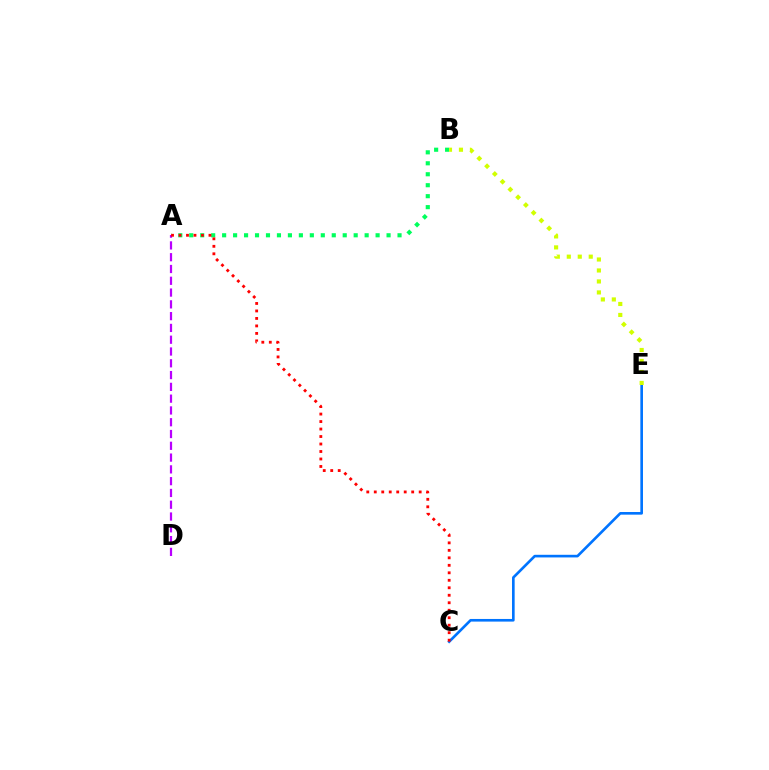{('A', 'B'): [{'color': '#00ff5c', 'line_style': 'dotted', 'thickness': 2.98}], ('A', 'D'): [{'color': '#b900ff', 'line_style': 'dashed', 'thickness': 1.6}], ('C', 'E'): [{'color': '#0074ff', 'line_style': 'solid', 'thickness': 1.9}], ('B', 'E'): [{'color': '#d1ff00', 'line_style': 'dotted', 'thickness': 2.98}], ('A', 'C'): [{'color': '#ff0000', 'line_style': 'dotted', 'thickness': 2.03}]}